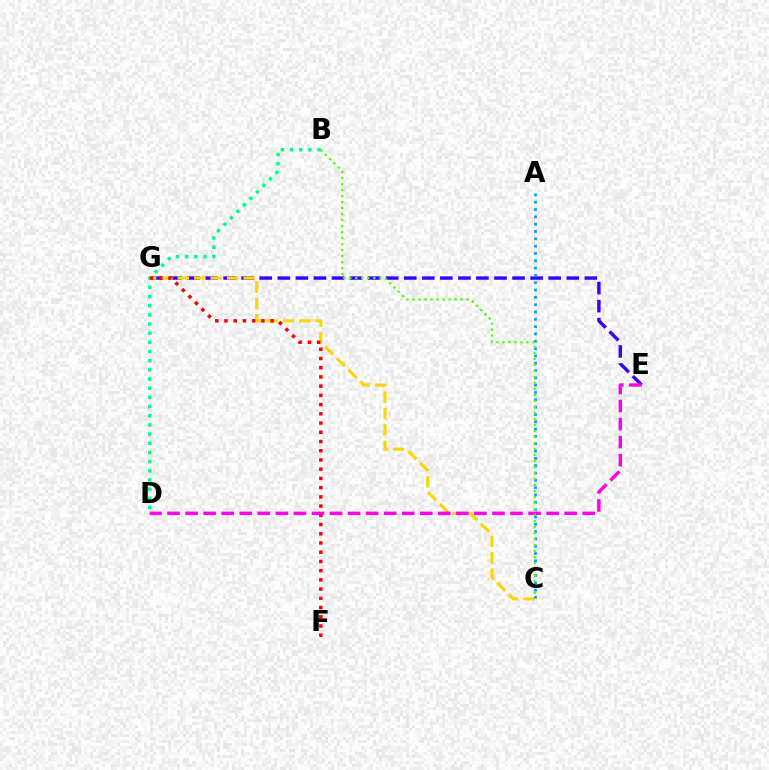{('B', 'D'): [{'color': '#00ff86', 'line_style': 'dotted', 'thickness': 2.49}], ('E', 'G'): [{'color': '#3700ff', 'line_style': 'dashed', 'thickness': 2.45}], ('C', 'G'): [{'color': '#ffd500', 'line_style': 'dashed', 'thickness': 2.23}], ('A', 'C'): [{'color': '#009eff', 'line_style': 'dotted', 'thickness': 1.99}], ('F', 'G'): [{'color': '#ff0000', 'line_style': 'dotted', 'thickness': 2.51}], ('D', 'E'): [{'color': '#ff00ed', 'line_style': 'dashed', 'thickness': 2.45}], ('B', 'C'): [{'color': '#4fff00', 'line_style': 'dotted', 'thickness': 1.63}]}